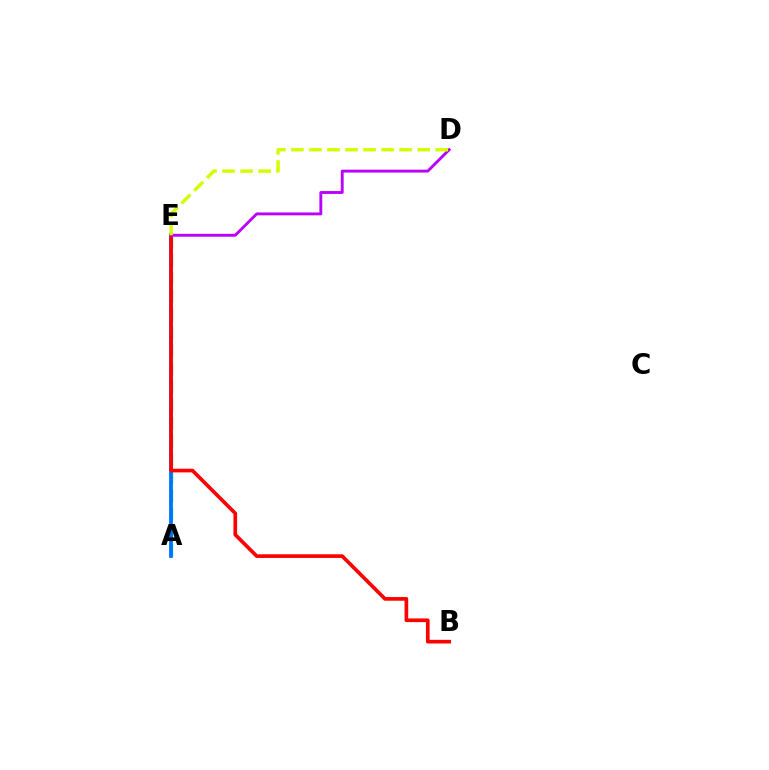{('A', 'E'): [{'color': '#00ff5c', 'line_style': 'dashed', 'thickness': 2.46}, {'color': '#0074ff', 'line_style': 'solid', 'thickness': 2.73}], ('B', 'E'): [{'color': '#ff0000', 'line_style': 'solid', 'thickness': 2.64}], ('D', 'E'): [{'color': '#b900ff', 'line_style': 'solid', 'thickness': 2.07}, {'color': '#d1ff00', 'line_style': 'dashed', 'thickness': 2.45}]}